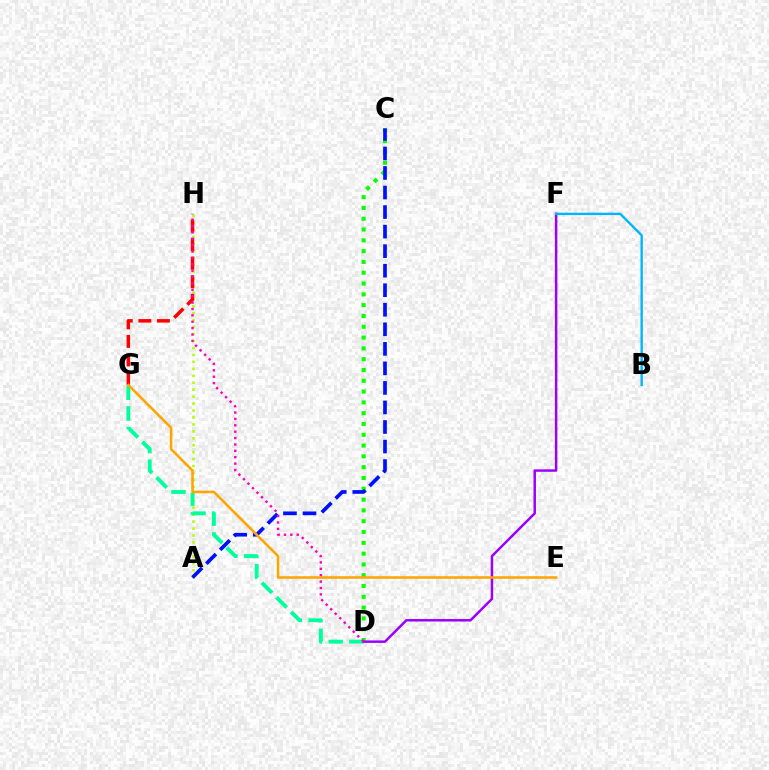{('C', 'D'): [{'color': '#08ff00', 'line_style': 'dotted', 'thickness': 2.94}], ('A', 'H'): [{'color': '#b3ff00', 'line_style': 'dotted', 'thickness': 1.89}], ('D', 'G'): [{'color': '#00ff9d', 'line_style': 'dashed', 'thickness': 2.81}], ('G', 'H'): [{'color': '#ff0000', 'line_style': 'dashed', 'thickness': 2.52}], ('D', 'F'): [{'color': '#9b00ff', 'line_style': 'solid', 'thickness': 1.79}], ('B', 'F'): [{'color': '#00b5ff', 'line_style': 'solid', 'thickness': 1.7}], ('A', 'C'): [{'color': '#0010ff', 'line_style': 'dashed', 'thickness': 2.65}], ('D', 'H'): [{'color': '#ff00bd', 'line_style': 'dotted', 'thickness': 1.73}], ('E', 'G'): [{'color': '#ffa500', 'line_style': 'solid', 'thickness': 1.84}]}